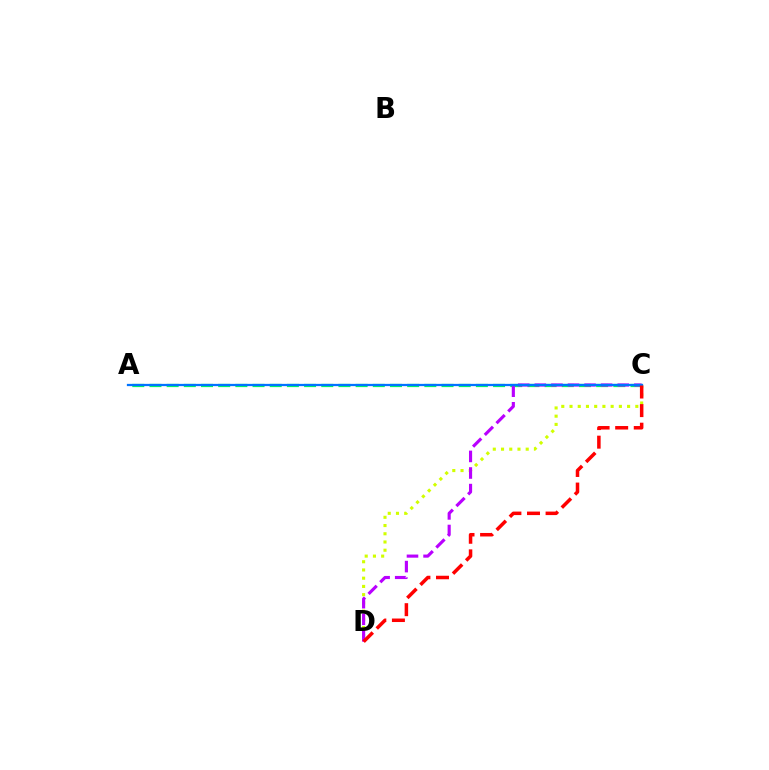{('A', 'C'): [{'color': '#00ff5c', 'line_style': 'dashed', 'thickness': 2.33}, {'color': '#0074ff', 'line_style': 'solid', 'thickness': 1.63}], ('C', 'D'): [{'color': '#d1ff00', 'line_style': 'dotted', 'thickness': 2.24}, {'color': '#b900ff', 'line_style': 'dashed', 'thickness': 2.25}, {'color': '#ff0000', 'line_style': 'dashed', 'thickness': 2.52}]}